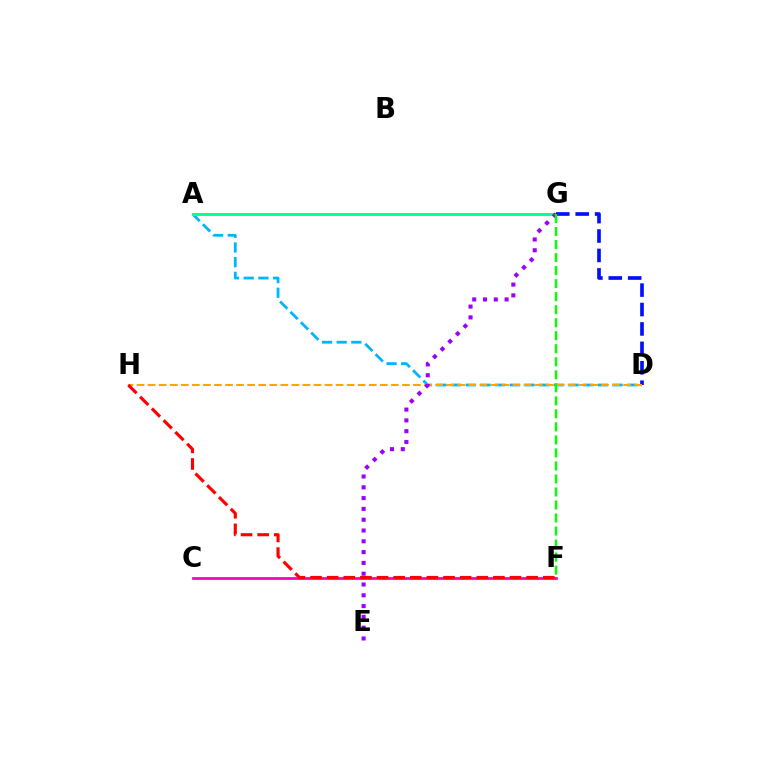{('A', 'D'): [{'color': '#00b5ff', 'line_style': 'dashed', 'thickness': 1.99}], ('C', 'F'): [{'color': '#ff00bd', 'line_style': 'solid', 'thickness': 1.99}], ('A', 'G'): [{'color': '#b3ff00', 'line_style': 'solid', 'thickness': 2.19}, {'color': '#00ff9d', 'line_style': 'solid', 'thickness': 2.02}], ('D', 'G'): [{'color': '#0010ff', 'line_style': 'dashed', 'thickness': 2.64}], ('D', 'H'): [{'color': '#ffa500', 'line_style': 'dashed', 'thickness': 1.5}], ('E', 'G'): [{'color': '#9b00ff', 'line_style': 'dotted', 'thickness': 2.93}], ('F', 'G'): [{'color': '#08ff00', 'line_style': 'dashed', 'thickness': 1.77}], ('F', 'H'): [{'color': '#ff0000', 'line_style': 'dashed', 'thickness': 2.26}]}